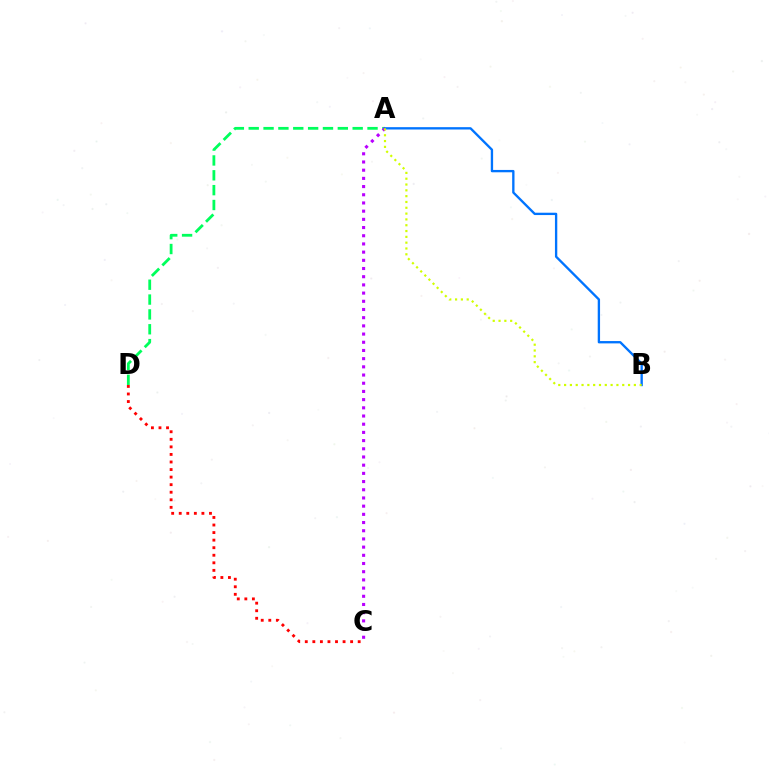{('A', 'D'): [{'color': '#00ff5c', 'line_style': 'dashed', 'thickness': 2.02}], ('A', 'B'): [{'color': '#0074ff', 'line_style': 'solid', 'thickness': 1.68}, {'color': '#d1ff00', 'line_style': 'dotted', 'thickness': 1.58}], ('A', 'C'): [{'color': '#b900ff', 'line_style': 'dotted', 'thickness': 2.23}], ('C', 'D'): [{'color': '#ff0000', 'line_style': 'dotted', 'thickness': 2.05}]}